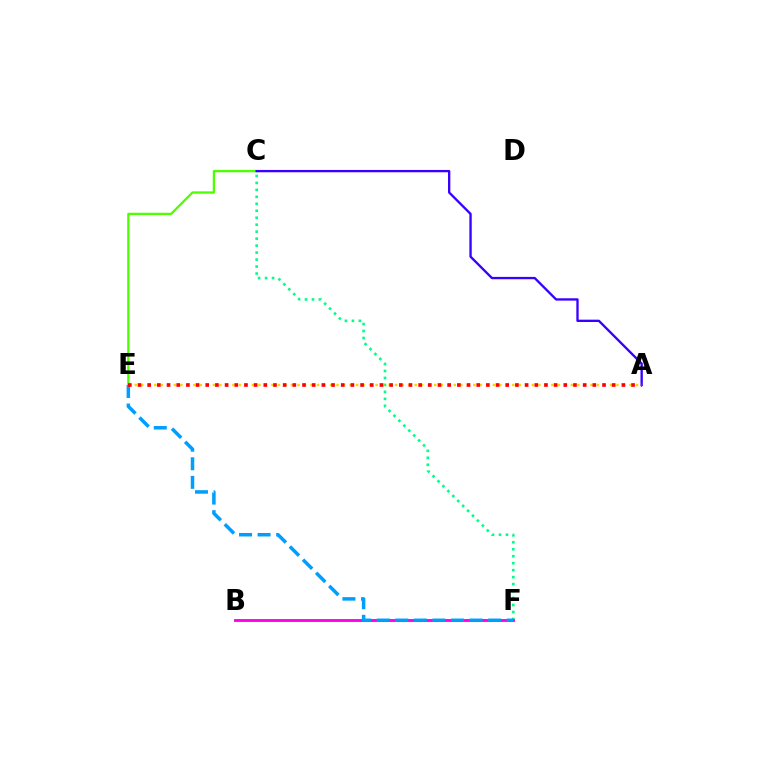{('C', 'E'): [{'color': '#4fff00', 'line_style': 'solid', 'thickness': 1.65}], ('C', 'F'): [{'color': '#00ff86', 'line_style': 'dotted', 'thickness': 1.89}], ('A', 'E'): [{'color': '#ffd500', 'line_style': 'dotted', 'thickness': 1.77}, {'color': '#ff0000', 'line_style': 'dotted', 'thickness': 2.63}], ('B', 'F'): [{'color': '#ff00ed', 'line_style': 'solid', 'thickness': 2.07}], ('E', 'F'): [{'color': '#009eff', 'line_style': 'dashed', 'thickness': 2.52}], ('A', 'C'): [{'color': '#3700ff', 'line_style': 'solid', 'thickness': 1.68}]}